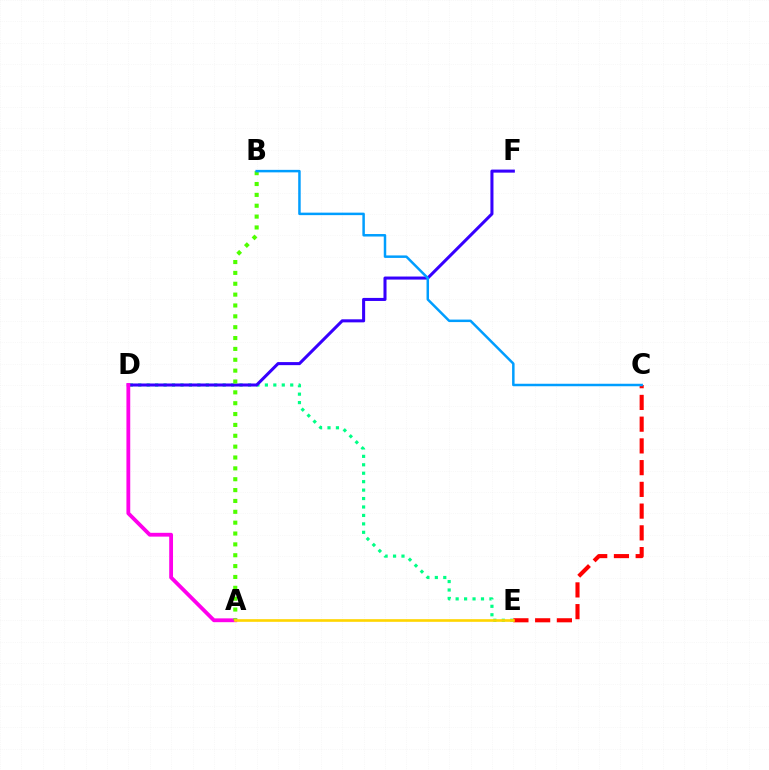{('D', 'E'): [{'color': '#00ff86', 'line_style': 'dotted', 'thickness': 2.29}], ('D', 'F'): [{'color': '#3700ff', 'line_style': 'solid', 'thickness': 2.2}], ('A', 'D'): [{'color': '#ff00ed', 'line_style': 'solid', 'thickness': 2.74}], ('A', 'B'): [{'color': '#4fff00', 'line_style': 'dotted', 'thickness': 2.95}], ('C', 'E'): [{'color': '#ff0000', 'line_style': 'dashed', 'thickness': 2.95}], ('A', 'E'): [{'color': '#ffd500', 'line_style': 'solid', 'thickness': 1.9}], ('B', 'C'): [{'color': '#009eff', 'line_style': 'solid', 'thickness': 1.79}]}